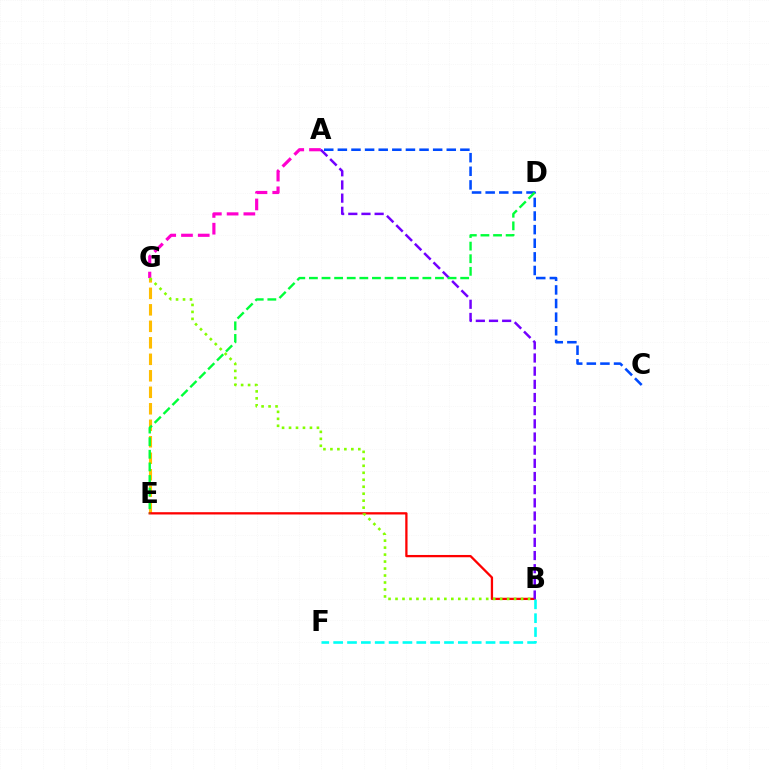{('A', 'C'): [{'color': '#004bff', 'line_style': 'dashed', 'thickness': 1.85}], ('A', 'G'): [{'color': '#ff00cf', 'line_style': 'dashed', 'thickness': 2.28}], ('E', 'G'): [{'color': '#ffbd00', 'line_style': 'dashed', 'thickness': 2.24}], ('B', 'E'): [{'color': '#ff0000', 'line_style': 'solid', 'thickness': 1.65}], ('B', 'F'): [{'color': '#00fff6', 'line_style': 'dashed', 'thickness': 1.88}], ('B', 'G'): [{'color': '#84ff00', 'line_style': 'dotted', 'thickness': 1.9}], ('A', 'B'): [{'color': '#7200ff', 'line_style': 'dashed', 'thickness': 1.79}], ('D', 'E'): [{'color': '#00ff39', 'line_style': 'dashed', 'thickness': 1.71}]}